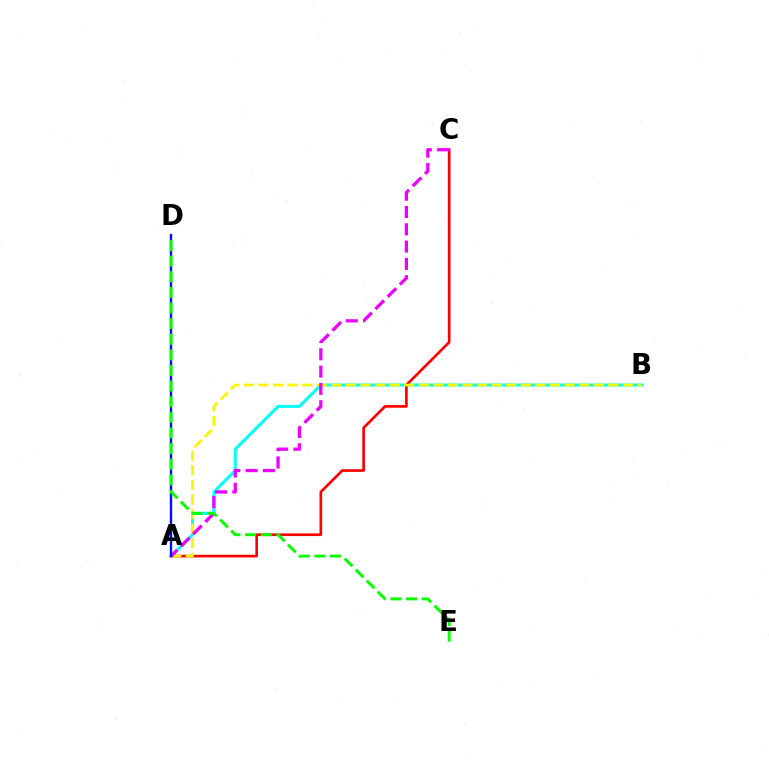{('A', 'B'): [{'color': '#00fff6', 'line_style': 'solid', 'thickness': 2.17}, {'color': '#fcf500', 'line_style': 'dashed', 'thickness': 1.98}], ('A', 'C'): [{'color': '#ff0000', 'line_style': 'solid', 'thickness': 1.92}, {'color': '#ee00ff', 'line_style': 'dashed', 'thickness': 2.35}], ('A', 'D'): [{'color': '#0010ff', 'line_style': 'solid', 'thickness': 1.71}], ('D', 'E'): [{'color': '#08ff00', 'line_style': 'dashed', 'thickness': 2.12}]}